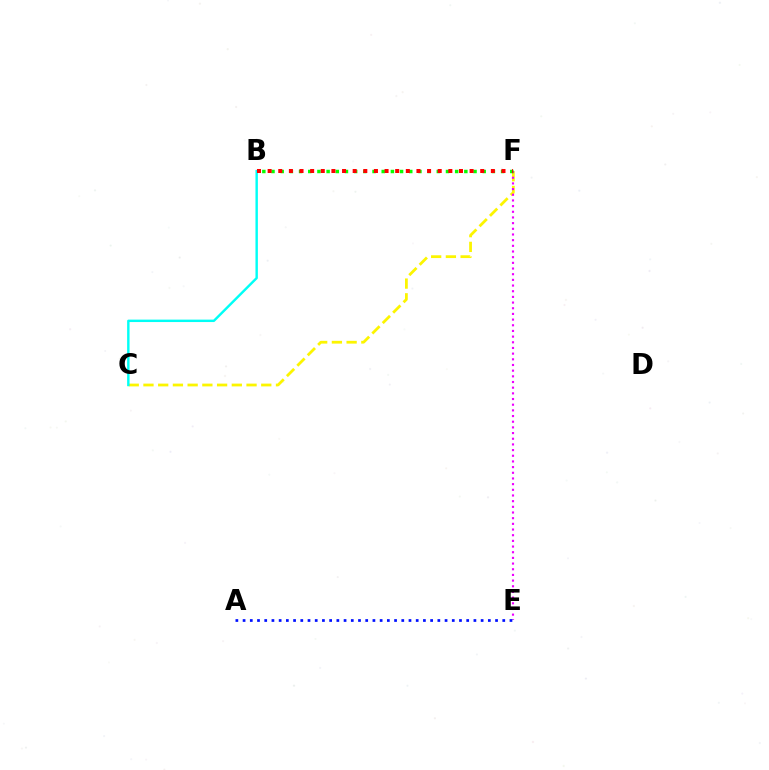{('C', 'F'): [{'color': '#fcf500', 'line_style': 'dashed', 'thickness': 2.0}], ('E', 'F'): [{'color': '#ee00ff', 'line_style': 'dotted', 'thickness': 1.54}], ('A', 'E'): [{'color': '#0010ff', 'line_style': 'dotted', 'thickness': 1.96}], ('B', 'C'): [{'color': '#00fff6', 'line_style': 'solid', 'thickness': 1.75}], ('B', 'F'): [{'color': '#08ff00', 'line_style': 'dotted', 'thickness': 2.49}, {'color': '#ff0000', 'line_style': 'dotted', 'thickness': 2.89}]}